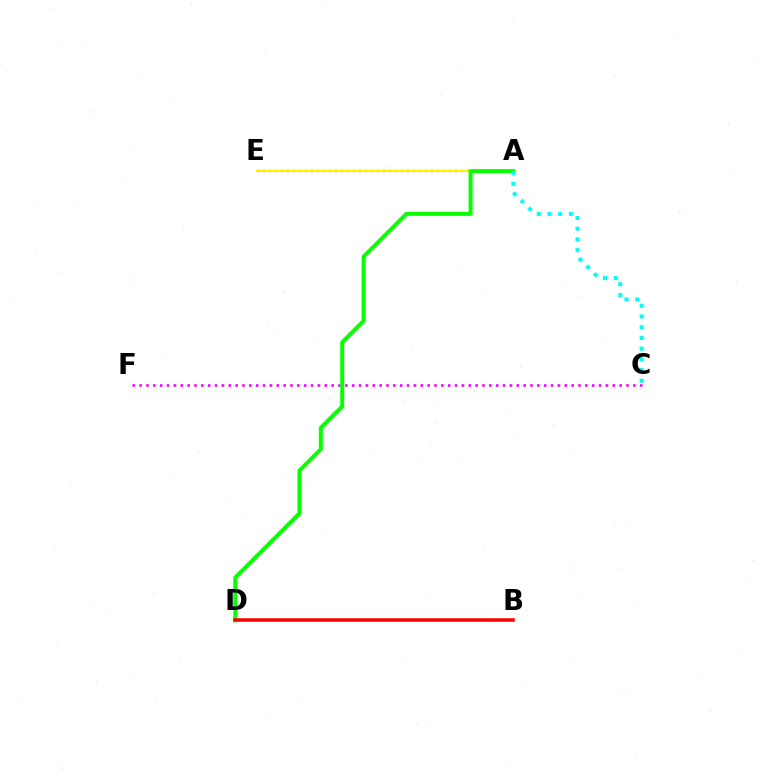{('A', 'E'): [{'color': '#0010ff', 'line_style': 'dotted', 'thickness': 1.63}, {'color': '#fcf500', 'line_style': 'solid', 'thickness': 1.5}], ('C', 'F'): [{'color': '#ee00ff', 'line_style': 'dotted', 'thickness': 1.86}], ('A', 'D'): [{'color': '#08ff00', 'line_style': 'solid', 'thickness': 2.87}], ('B', 'D'): [{'color': '#ff0000', 'line_style': 'solid', 'thickness': 2.55}], ('A', 'C'): [{'color': '#00fff6', 'line_style': 'dotted', 'thickness': 2.91}]}